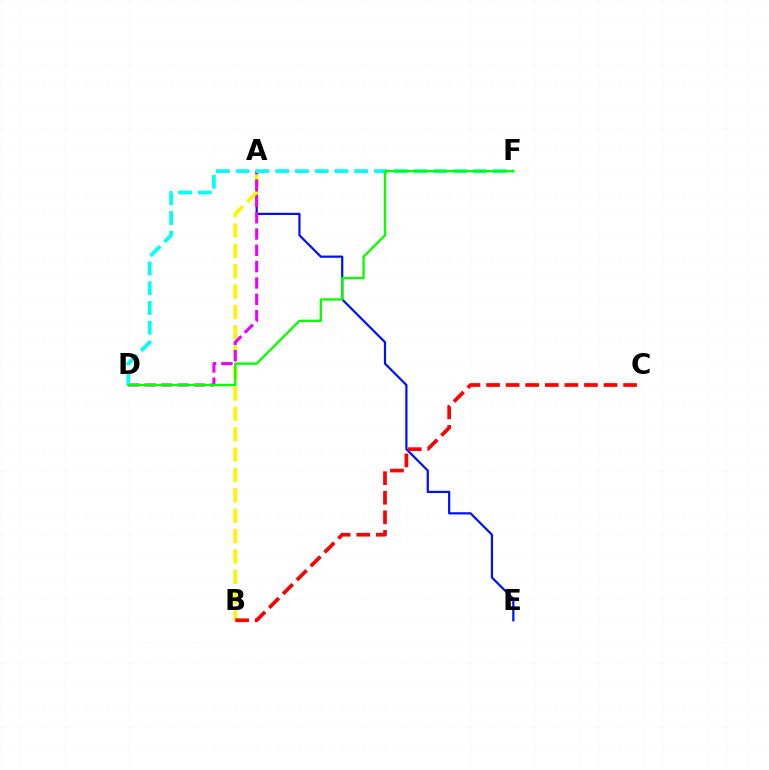{('A', 'E'): [{'color': '#0010ff', 'line_style': 'solid', 'thickness': 1.6}], ('A', 'B'): [{'color': '#fcf500', 'line_style': 'dashed', 'thickness': 2.77}], ('A', 'D'): [{'color': '#ee00ff', 'line_style': 'dashed', 'thickness': 2.22}], ('B', 'C'): [{'color': '#ff0000', 'line_style': 'dashed', 'thickness': 2.66}], ('D', 'F'): [{'color': '#00fff6', 'line_style': 'dashed', 'thickness': 2.68}, {'color': '#08ff00', 'line_style': 'solid', 'thickness': 1.68}]}